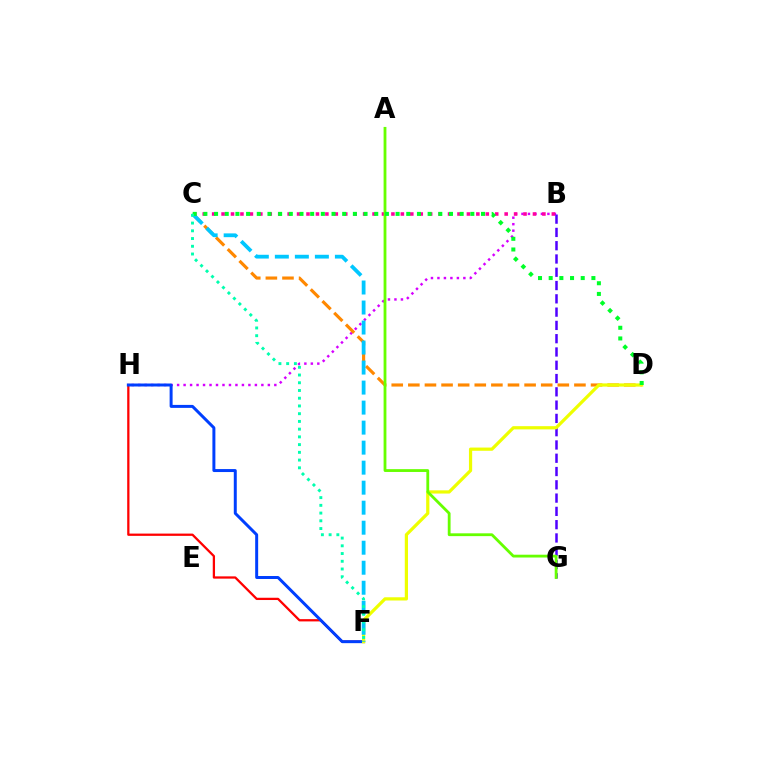{('F', 'H'): [{'color': '#ff0000', 'line_style': 'solid', 'thickness': 1.63}, {'color': '#003fff', 'line_style': 'solid', 'thickness': 2.14}], ('B', 'H'): [{'color': '#d600ff', 'line_style': 'dotted', 'thickness': 1.76}], ('B', 'C'): [{'color': '#ff00a0', 'line_style': 'dotted', 'thickness': 2.56}], ('B', 'G'): [{'color': '#4f00ff', 'line_style': 'dashed', 'thickness': 1.8}], ('C', 'D'): [{'color': '#ff8800', 'line_style': 'dashed', 'thickness': 2.26}, {'color': '#00ff27', 'line_style': 'dotted', 'thickness': 2.9}], ('D', 'F'): [{'color': '#eeff00', 'line_style': 'solid', 'thickness': 2.32}], ('C', 'F'): [{'color': '#00c7ff', 'line_style': 'dashed', 'thickness': 2.72}, {'color': '#00ffaf', 'line_style': 'dotted', 'thickness': 2.1}], ('A', 'G'): [{'color': '#66ff00', 'line_style': 'solid', 'thickness': 2.02}]}